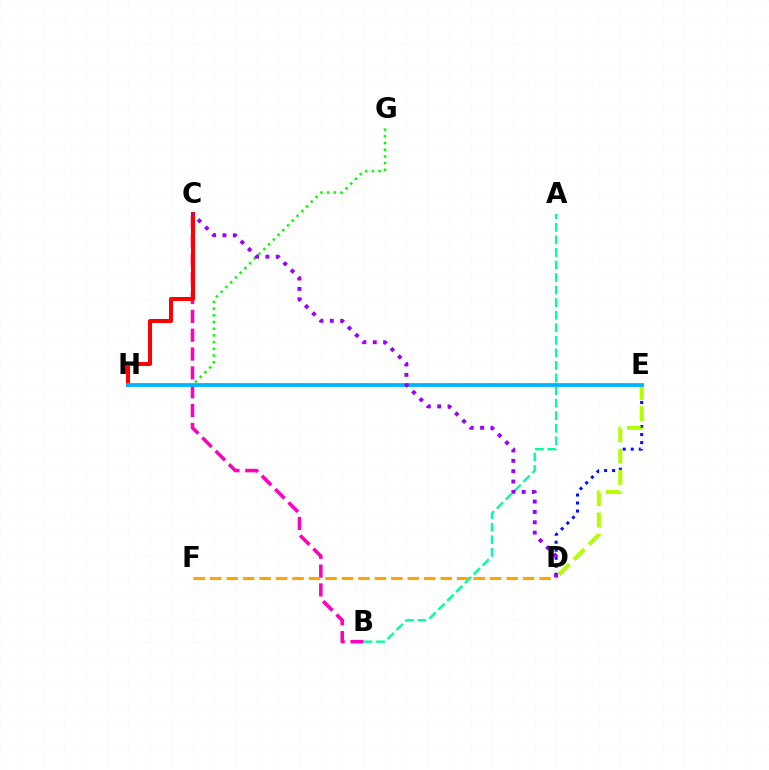{('B', 'C'): [{'color': '#ff00bd', 'line_style': 'dashed', 'thickness': 2.56}], ('A', 'B'): [{'color': '#00ff9d', 'line_style': 'dashed', 'thickness': 1.71}], ('D', 'E'): [{'color': '#0010ff', 'line_style': 'dotted', 'thickness': 2.18}, {'color': '#b3ff00', 'line_style': 'dashed', 'thickness': 2.89}], ('C', 'H'): [{'color': '#ff0000', 'line_style': 'solid', 'thickness': 2.88}], ('D', 'F'): [{'color': '#ffa500', 'line_style': 'dashed', 'thickness': 2.24}], ('G', 'H'): [{'color': '#08ff00', 'line_style': 'dotted', 'thickness': 1.82}], ('E', 'H'): [{'color': '#00b5ff', 'line_style': 'solid', 'thickness': 2.72}], ('C', 'D'): [{'color': '#9b00ff', 'line_style': 'dotted', 'thickness': 2.81}]}